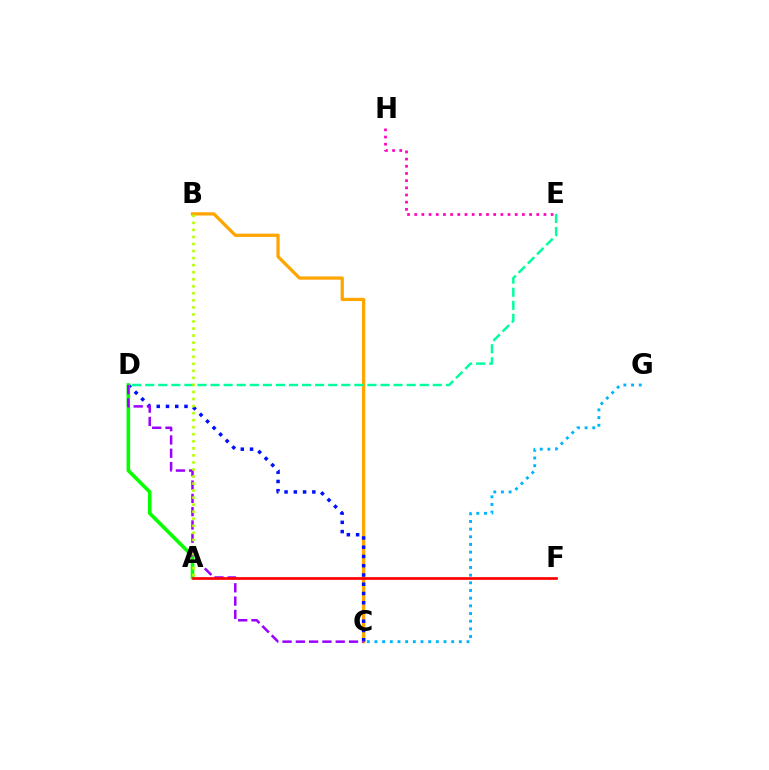{('B', 'C'): [{'color': '#ffa500', 'line_style': 'solid', 'thickness': 2.35}], ('C', 'G'): [{'color': '#00b5ff', 'line_style': 'dotted', 'thickness': 2.08}], ('C', 'D'): [{'color': '#0010ff', 'line_style': 'dotted', 'thickness': 2.51}, {'color': '#9b00ff', 'line_style': 'dashed', 'thickness': 1.81}], ('A', 'D'): [{'color': '#08ff00', 'line_style': 'solid', 'thickness': 2.6}], ('D', 'E'): [{'color': '#00ff9d', 'line_style': 'dashed', 'thickness': 1.78}], ('A', 'F'): [{'color': '#ff0000', 'line_style': 'solid', 'thickness': 1.93}], ('E', 'H'): [{'color': '#ff00bd', 'line_style': 'dotted', 'thickness': 1.95}], ('A', 'B'): [{'color': '#b3ff00', 'line_style': 'dotted', 'thickness': 1.91}]}